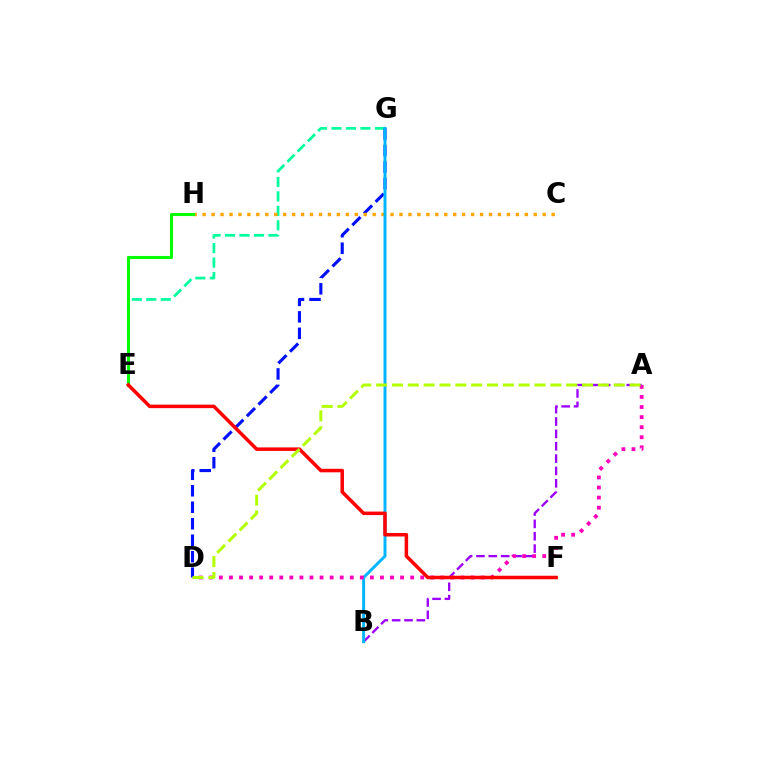{('E', 'G'): [{'color': '#00ff9d', 'line_style': 'dashed', 'thickness': 1.97}], ('D', 'G'): [{'color': '#0010ff', 'line_style': 'dashed', 'thickness': 2.24}], ('A', 'B'): [{'color': '#9b00ff', 'line_style': 'dashed', 'thickness': 1.68}], ('C', 'H'): [{'color': '#ffa500', 'line_style': 'dotted', 'thickness': 2.43}], ('B', 'G'): [{'color': '#00b5ff', 'line_style': 'solid', 'thickness': 2.12}], ('E', 'H'): [{'color': '#08ff00', 'line_style': 'solid', 'thickness': 2.21}], ('A', 'D'): [{'color': '#ff00bd', 'line_style': 'dotted', 'thickness': 2.74}, {'color': '#b3ff00', 'line_style': 'dashed', 'thickness': 2.15}], ('E', 'F'): [{'color': '#ff0000', 'line_style': 'solid', 'thickness': 2.52}]}